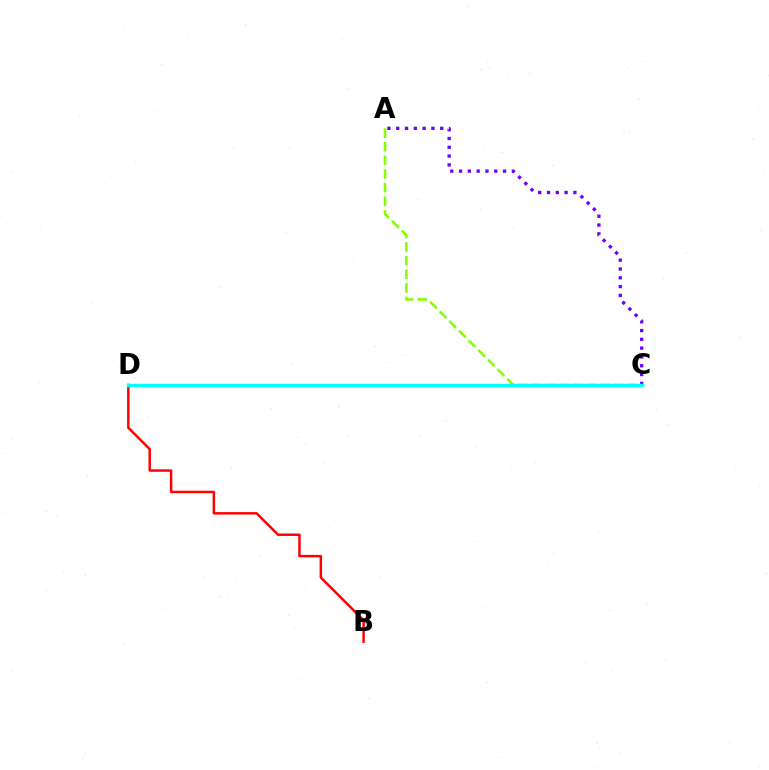{('A', 'C'): [{'color': '#7200ff', 'line_style': 'dotted', 'thickness': 2.39}, {'color': '#84ff00', 'line_style': 'dashed', 'thickness': 1.85}], ('B', 'D'): [{'color': '#ff0000', 'line_style': 'solid', 'thickness': 1.77}], ('C', 'D'): [{'color': '#00fff6', 'line_style': 'solid', 'thickness': 2.49}]}